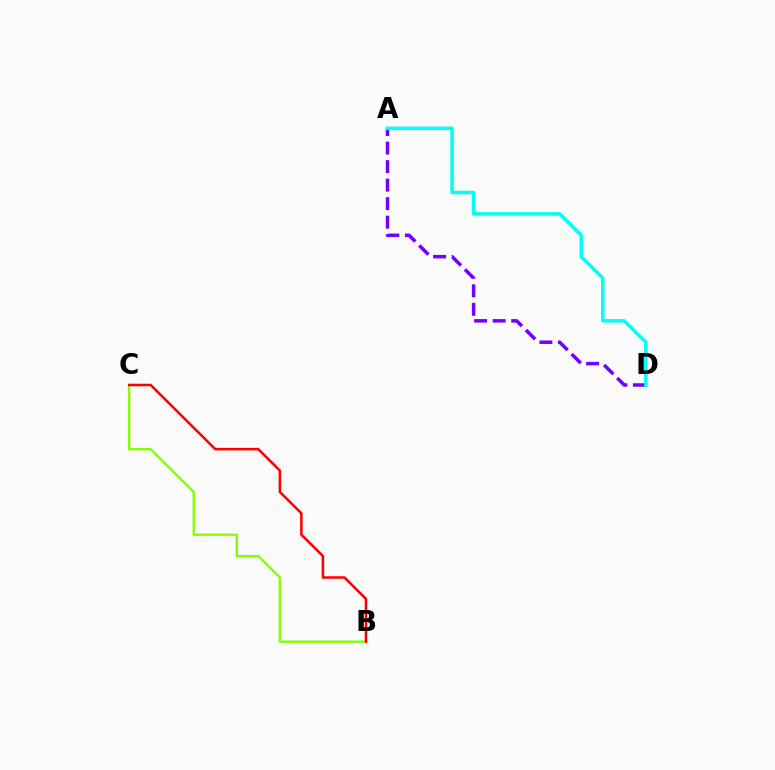{('A', 'D'): [{'color': '#7200ff', 'line_style': 'dashed', 'thickness': 2.52}, {'color': '#00fff6', 'line_style': 'solid', 'thickness': 2.54}], ('B', 'C'): [{'color': '#84ff00', 'line_style': 'solid', 'thickness': 1.7}, {'color': '#ff0000', 'line_style': 'solid', 'thickness': 1.83}]}